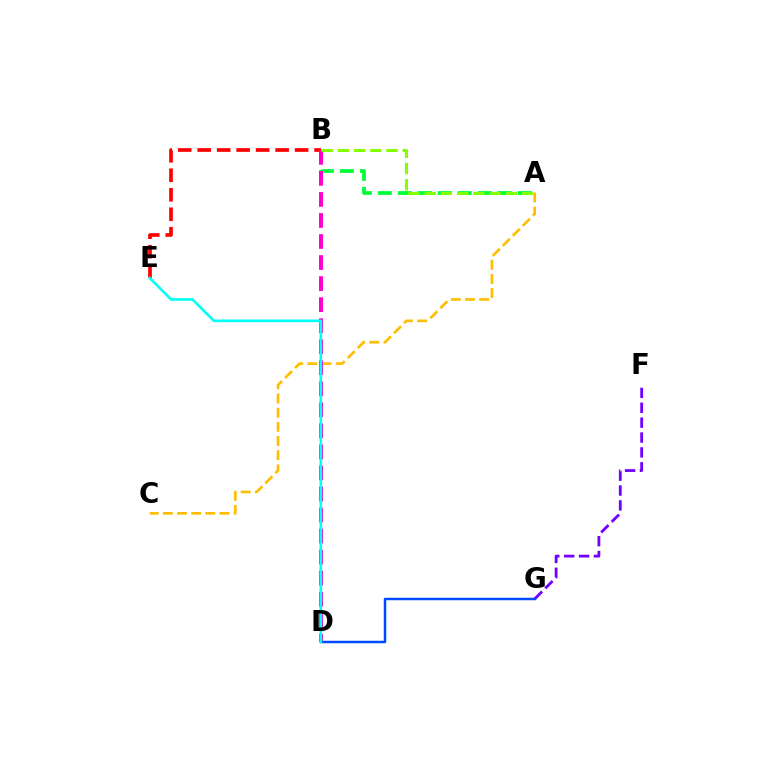{('A', 'B'): [{'color': '#00ff39', 'line_style': 'dashed', 'thickness': 2.71}, {'color': '#84ff00', 'line_style': 'dashed', 'thickness': 2.2}], ('A', 'C'): [{'color': '#ffbd00', 'line_style': 'dashed', 'thickness': 1.92}], ('B', 'E'): [{'color': '#ff0000', 'line_style': 'dashed', 'thickness': 2.65}], ('B', 'D'): [{'color': '#ff00cf', 'line_style': 'dashed', 'thickness': 2.86}], ('F', 'G'): [{'color': '#7200ff', 'line_style': 'dashed', 'thickness': 2.02}], ('D', 'G'): [{'color': '#004bff', 'line_style': 'solid', 'thickness': 1.79}], ('D', 'E'): [{'color': '#00fff6', 'line_style': 'solid', 'thickness': 1.9}]}